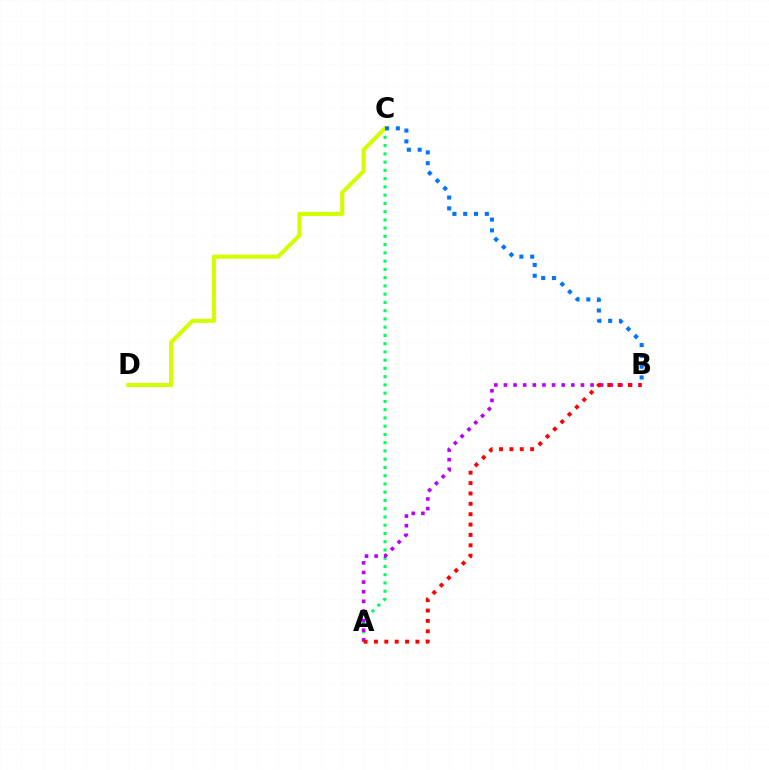{('A', 'C'): [{'color': '#00ff5c', 'line_style': 'dotted', 'thickness': 2.24}], ('A', 'B'): [{'color': '#b900ff', 'line_style': 'dotted', 'thickness': 2.62}, {'color': '#ff0000', 'line_style': 'dotted', 'thickness': 2.82}], ('C', 'D'): [{'color': '#d1ff00', 'line_style': 'solid', 'thickness': 2.96}], ('B', 'C'): [{'color': '#0074ff', 'line_style': 'dotted', 'thickness': 2.93}]}